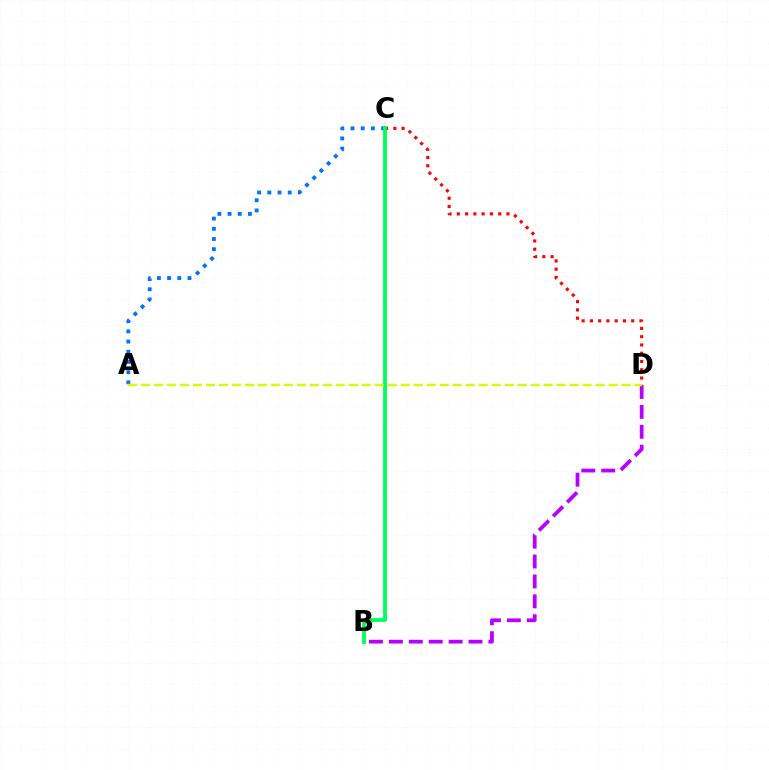{('B', 'D'): [{'color': '#b900ff', 'line_style': 'dashed', 'thickness': 2.7}], ('C', 'D'): [{'color': '#ff0000', 'line_style': 'dotted', 'thickness': 2.25}], ('A', 'C'): [{'color': '#0074ff', 'line_style': 'dotted', 'thickness': 2.77}], ('B', 'C'): [{'color': '#00ff5c', 'line_style': 'solid', 'thickness': 2.74}], ('A', 'D'): [{'color': '#d1ff00', 'line_style': 'dashed', 'thickness': 1.76}]}